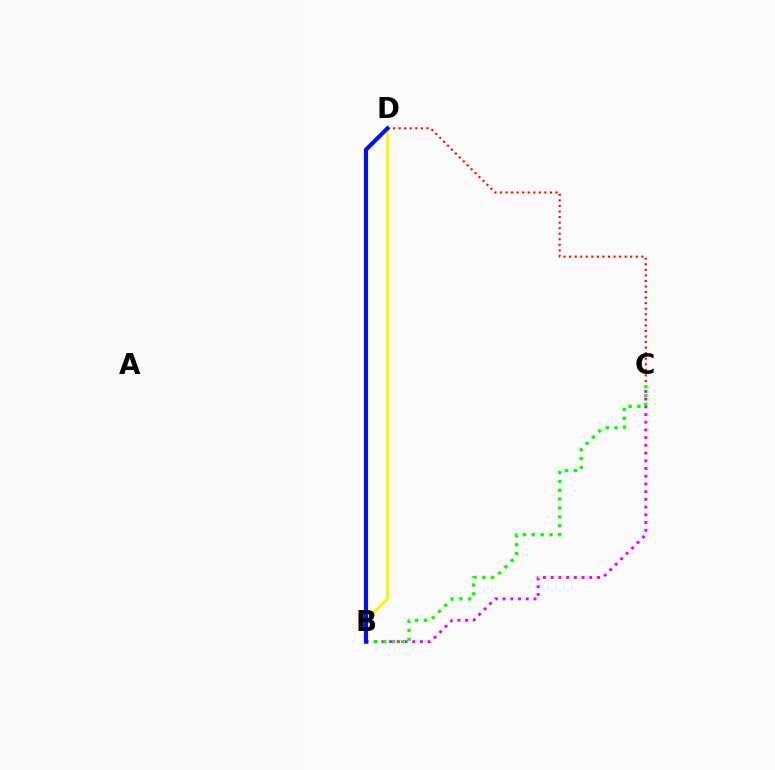{('C', 'D'): [{'color': '#ff0000', 'line_style': 'dotted', 'thickness': 1.51}], ('B', 'C'): [{'color': '#ee00ff', 'line_style': 'dotted', 'thickness': 2.1}, {'color': '#08ff00', 'line_style': 'dotted', 'thickness': 2.41}], ('B', 'D'): [{'color': '#00fff6', 'line_style': 'dashed', 'thickness': 1.86}, {'color': '#fcf500', 'line_style': 'solid', 'thickness': 2.1}, {'color': '#0010ff', 'line_style': 'solid', 'thickness': 2.97}]}